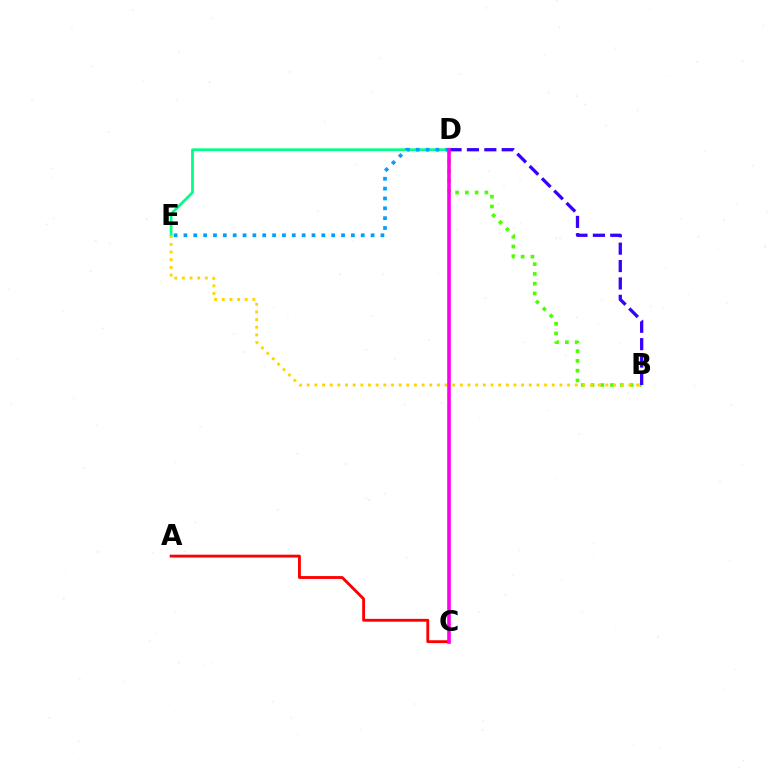{('D', 'E'): [{'color': '#00ff86', 'line_style': 'solid', 'thickness': 2.0}, {'color': '#009eff', 'line_style': 'dotted', 'thickness': 2.68}], ('B', 'D'): [{'color': '#4fff00', 'line_style': 'dotted', 'thickness': 2.65}, {'color': '#3700ff', 'line_style': 'dashed', 'thickness': 2.36}], ('B', 'E'): [{'color': '#ffd500', 'line_style': 'dotted', 'thickness': 2.08}], ('A', 'C'): [{'color': '#ff0000', 'line_style': 'solid', 'thickness': 2.05}], ('C', 'D'): [{'color': '#ff00ed', 'line_style': 'solid', 'thickness': 2.58}]}